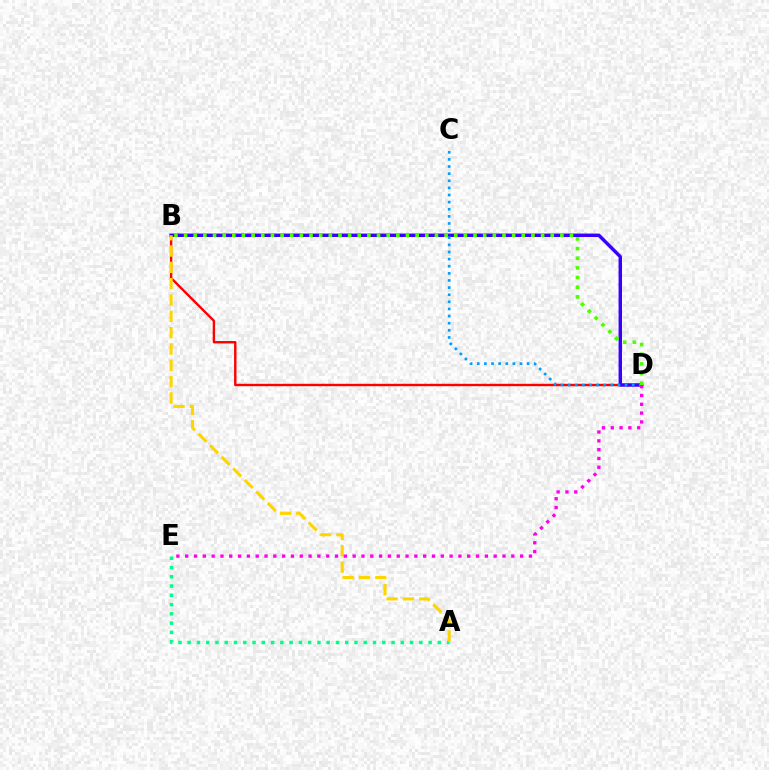{('B', 'D'): [{'color': '#ff0000', 'line_style': 'solid', 'thickness': 1.73}, {'color': '#3700ff', 'line_style': 'solid', 'thickness': 2.47}, {'color': '#4fff00', 'line_style': 'dotted', 'thickness': 2.62}], ('A', 'E'): [{'color': '#00ff86', 'line_style': 'dotted', 'thickness': 2.52}], ('C', 'D'): [{'color': '#009eff', 'line_style': 'dotted', 'thickness': 1.93}], ('A', 'B'): [{'color': '#ffd500', 'line_style': 'dashed', 'thickness': 2.22}], ('D', 'E'): [{'color': '#ff00ed', 'line_style': 'dotted', 'thickness': 2.39}]}